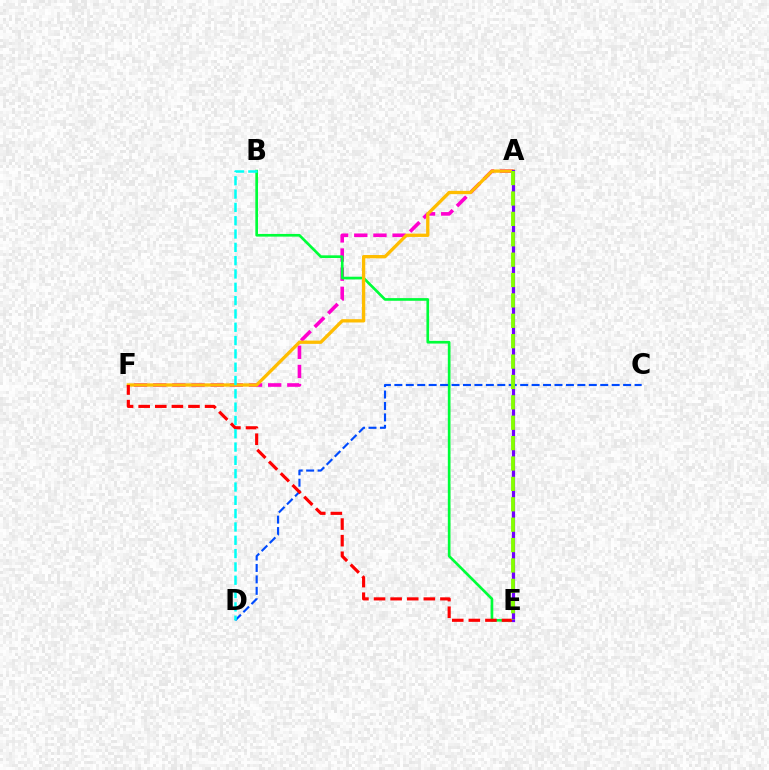{('A', 'F'): [{'color': '#ff00cf', 'line_style': 'dashed', 'thickness': 2.6}, {'color': '#ffbd00', 'line_style': 'solid', 'thickness': 2.38}], ('B', 'E'): [{'color': '#00ff39', 'line_style': 'solid', 'thickness': 1.93}], ('C', 'D'): [{'color': '#004bff', 'line_style': 'dashed', 'thickness': 1.55}], ('E', 'F'): [{'color': '#ff0000', 'line_style': 'dashed', 'thickness': 2.26}], ('A', 'E'): [{'color': '#7200ff', 'line_style': 'solid', 'thickness': 2.3}, {'color': '#84ff00', 'line_style': 'dashed', 'thickness': 2.77}], ('B', 'D'): [{'color': '#00fff6', 'line_style': 'dashed', 'thickness': 1.81}]}